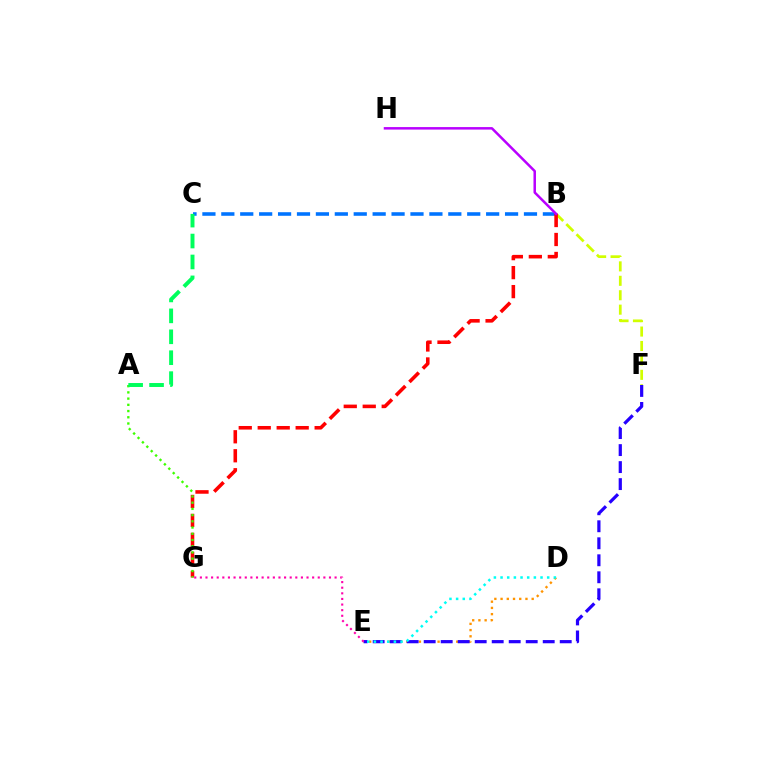{('B', 'F'): [{'color': '#d1ff00', 'line_style': 'dashed', 'thickness': 1.96}], ('D', 'E'): [{'color': '#ff9400', 'line_style': 'dotted', 'thickness': 1.69}, {'color': '#00fff6', 'line_style': 'dotted', 'thickness': 1.81}], ('B', 'C'): [{'color': '#0074ff', 'line_style': 'dashed', 'thickness': 2.57}], ('B', 'G'): [{'color': '#ff0000', 'line_style': 'dashed', 'thickness': 2.58}], ('A', 'G'): [{'color': '#3dff00', 'line_style': 'dotted', 'thickness': 1.69}], ('E', 'F'): [{'color': '#2500ff', 'line_style': 'dashed', 'thickness': 2.31}], ('A', 'C'): [{'color': '#00ff5c', 'line_style': 'dashed', 'thickness': 2.84}], ('E', 'G'): [{'color': '#ff00ac', 'line_style': 'dotted', 'thickness': 1.53}], ('B', 'H'): [{'color': '#b900ff', 'line_style': 'solid', 'thickness': 1.8}]}